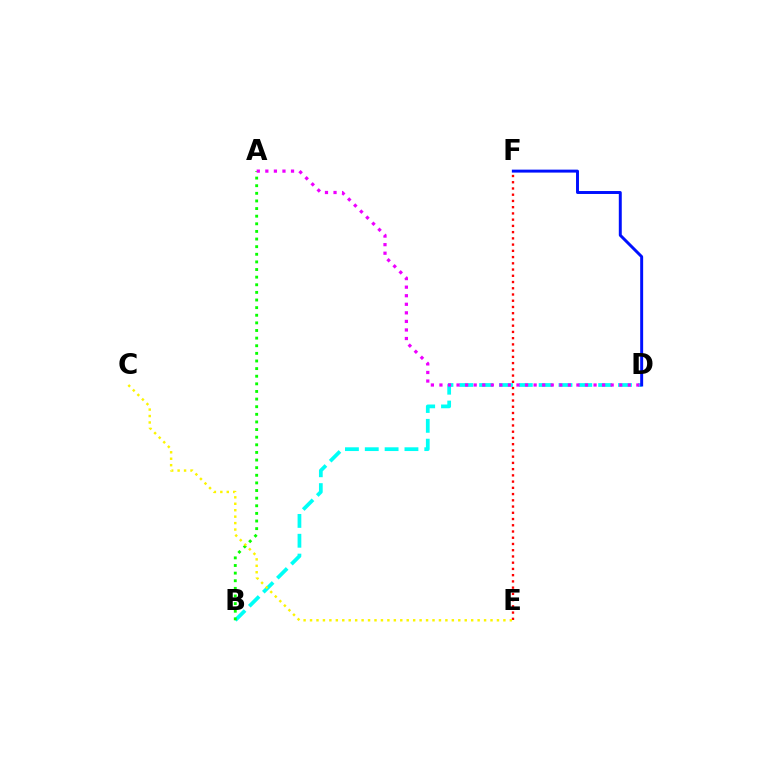{('B', 'D'): [{'color': '#00fff6', 'line_style': 'dashed', 'thickness': 2.69}], ('D', 'F'): [{'color': '#0010ff', 'line_style': 'solid', 'thickness': 2.13}], ('A', 'B'): [{'color': '#08ff00', 'line_style': 'dotted', 'thickness': 2.07}], ('A', 'D'): [{'color': '#ee00ff', 'line_style': 'dotted', 'thickness': 2.33}], ('E', 'F'): [{'color': '#ff0000', 'line_style': 'dotted', 'thickness': 1.69}], ('C', 'E'): [{'color': '#fcf500', 'line_style': 'dotted', 'thickness': 1.75}]}